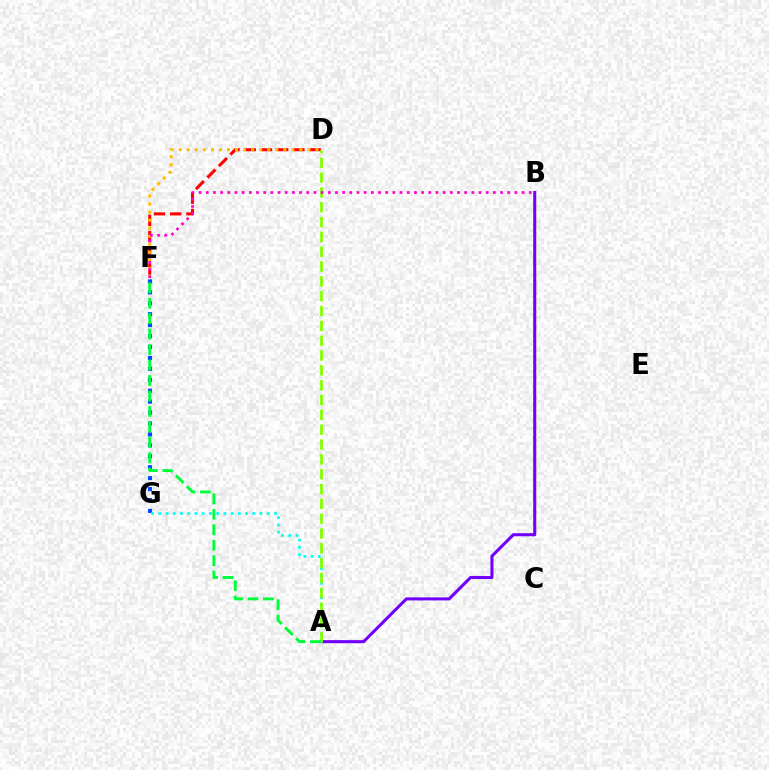{('D', 'F'): [{'color': '#ff0000', 'line_style': 'dashed', 'thickness': 2.21}, {'color': '#ffbd00', 'line_style': 'dotted', 'thickness': 2.19}], ('F', 'G'): [{'color': '#004bff', 'line_style': 'dotted', 'thickness': 2.97}], ('A', 'B'): [{'color': '#7200ff', 'line_style': 'solid', 'thickness': 2.21}], ('A', 'G'): [{'color': '#00fff6', 'line_style': 'dotted', 'thickness': 1.97}], ('A', 'D'): [{'color': '#84ff00', 'line_style': 'dashed', 'thickness': 2.01}], ('B', 'F'): [{'color': '#ff00cf', 'line_style': 'dotted', 'thickness': 1.95}], ('A', 'F'): [{'color': '#00ff39', 'line_style': 'dashed', 'thickness': 2.1}]}